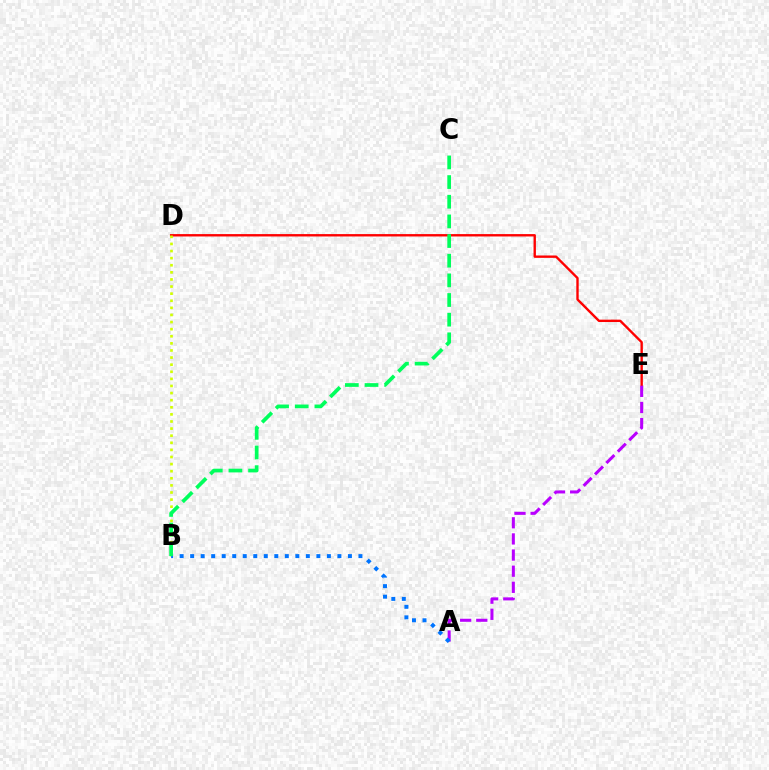{('D', 'E'): [{'color': '#ff0000', 'line_style': 'solid', 'thickness': 1.71}], ('A', 'E'): [{'color': '#b900ff', 'line_style': 'dashed', 'thickness': 2.19}], ('B', 'D'): [{'color': '#d1ff00', 'line_style': 'dotted', 'thickness': 1.93}], ('A', 'B'): [{'color': '#0074ff', 'line_style': 'dotted', 'thickness': 2.86}], ('B', 'C'): [{'color': '#00ff5c', 'line_style': 'dashed', 'thickness': 2.67}]}